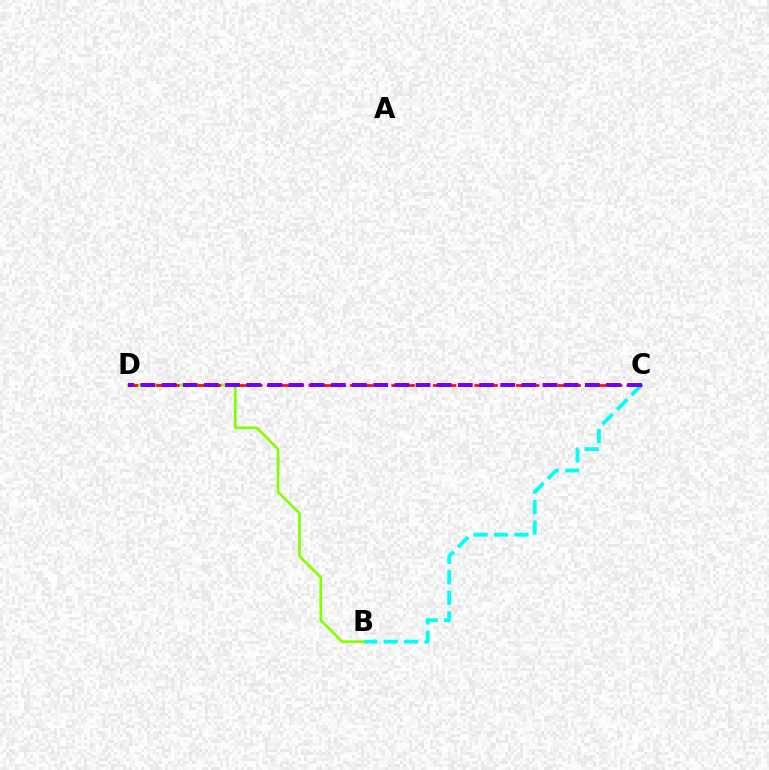{('B', 'C'): [{'color': '#00fff6', 'line_style': 'dashed', 'thickness': 2.78}], ('B', 'D'): [{'color': '#84ff00', 'line_style': 'solid', 'thickness': 1.93}], ('C', 'D'): [{'color': '#ff0000', 'line_style': 'dashed', 'thickness': 1.88}, {'color': '#7200ff', 'line_style': 'dashed', 'thickness': 2.87}]}